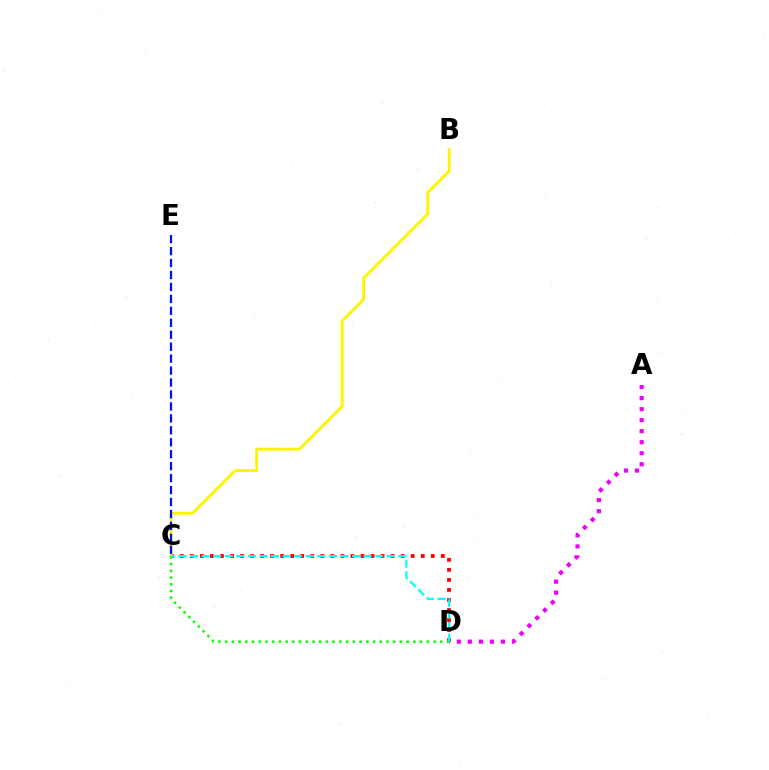{('C', 'D'): [{'color': '#ff0000', 'line_style': 'dotted', 'thickness': 2.73}, {'color': '#08ff00', 'line_style': 'dotted', 'thickness': 1.83}, {'color': '#00fff6', 'line_style': 'dashed', 'thickness': 1.57}], ('A', 'D'): [{'color': '#ee00ff', 'line_style': 'dotted', 'thickness': 2.99}], ('B', 'C'): [{'color': '#fcf500', 'line_style': 'solid', 'thickness': 2.08}], ('C', 'E'): [{'color': '#0010ff', 'line_style': 'dashed', 'thickness': 1.62}]}